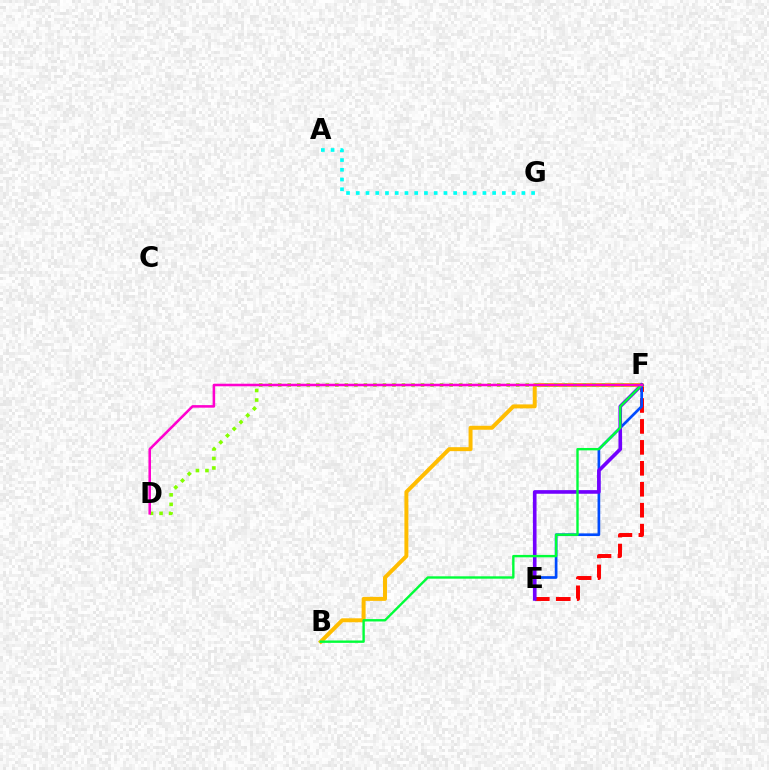{('E', 'F'): [{'color': '#ff0000', 'line_style': 'dashed', 'thickness': 2.85}, {'color': '#004bff', 'line_style': 'solid', 'thickness': 1.94}, {'color': '#7200ff', 'line_style': 'solid', 'thickness': 2.61}], ('B', 'F'): [{'color': '#ffbd00', 'line_style': 'solid', 'thickness': 2.86}, {'color': '#00ff39', 'line_style': 'solid', 'thickness': 1.72}], ('A', 'G'): [{'color': '#00fff6', 'line_style': 'dotted', 'thickness': 2.65}], ('D', 'F'): [{'color': '#84ff00', 'line_style': 'dotted', 'thickness': 2.59}, {'color': '#ff00cf', 'line_style': 'solid', 'thickness': 1.84}]}